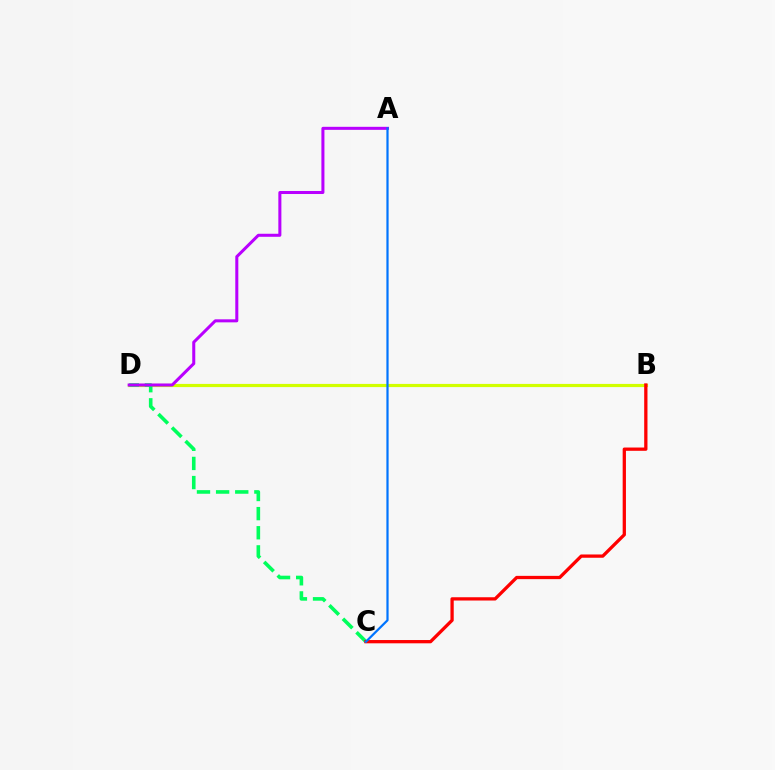{('B', 'D'): [{'color': '#d1ff00', 'line_style': 'solid', 'thickness': 2.28}], ('C', 'D'): [{'color': '#00ff5c', 'line_style': 'dashed', 'thickness': 2.6}], ('A', 'D'): [{'color': '#b900ff', 'line_style': 'solid', 'thickness': 2.18}], ('B', 'C'): [{'color': '#ff0000', 'line_style': 'solid', 'thickness': 2.36}], ('A', 'C'): [{'color': '#0074ff', 'line_style': 'solid', 'thickness': 1.6}]}